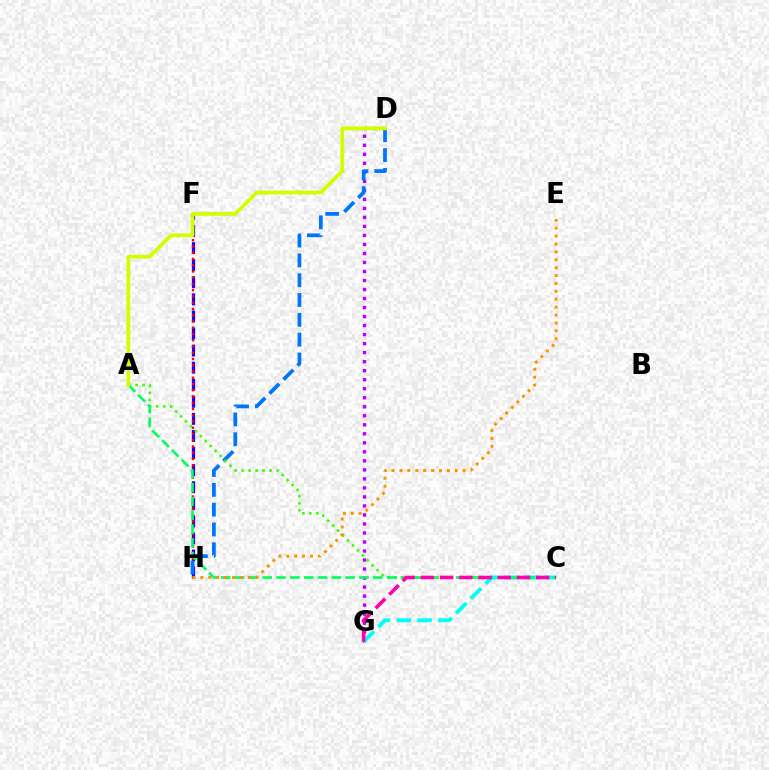{('F', 'H'): [{'color': '#2500ff', 'line_style': 'dashed', 'thickness': 2.32}, {'color': '#ff0000', 'line_style': 'dotted', 'thickness': 1.7}], ('D', 'G'): [{'color': '#b900ff', 'line_style': 'dotted', 'thickness': 2.45}], ('D', 'H'): [{'color': '#0074ff', 'line_style': 'dashed', 'thickness': 2.69}], ('A', 'C'): [{'color': '#3dff00', 'line_style': 'dotted', 'thickness': 1.9}, {'color': '#00ff5c', 'line_style': 'dashed', 'thickness': 1.88}], ('C', 'G'): [{'color': '#00fff6', 'line_style': 'dashed', 'thickness': 2.83}, {'color': '#ff00ac', 'line_style': 'dashed', 'thickness': 2.61}], ('E', 'H'): [{'color': '#ff9400', 'line_style': 'dotted', 'thickness': 2.15}], ('A', 'D'): [{'color': '#d1ff00', 'line_style': 'solid', 'thickness': 2.72}]}